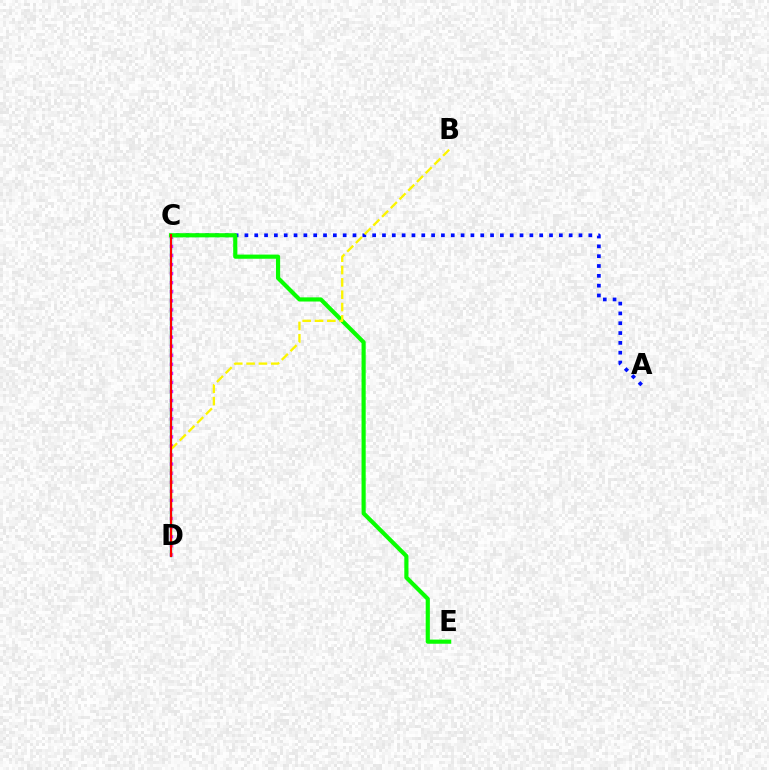{('A', 'C'): [{'color': '#0010ff', 'line_style': 'dotted', 'thickness': 2.67}], ('C', 'D'): [{'color': '#ee00ff', 'line_style': 'dotted', 'thickness': 2.46}, {'color': '#00fff6', 'line_style': 'solid', 'thickness': 1.71}, {'color': '#ff0000', 'line_style': 'solid', 'thickness': 1.56}], ('C', 'E'): [{'color': '#08ff00', 'line_style': 'solid', 'thickness': 2.99}], ('B', 'D'): [{'color': '#fcf500', 'line_style': 'dashed', 'thickness': 1.68}]}